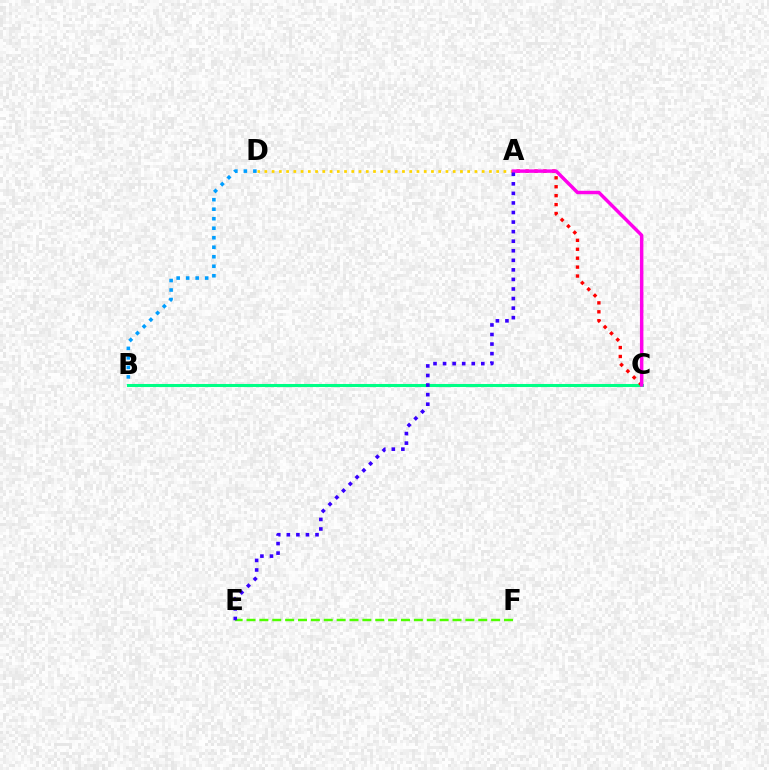{('A', 'D'): [{'color': '#ffd500', 'line_style': 'dotted', 'thickness': 1.97}], ('B', 'D'): [{'color': '#009eff', 'line_style': 'dotted', 'thickness': 2.58}], ('B', 'C'): [{'color': '#00ff86', 'line_style': 'solid', 'thickness': 2.2}], ('E', 'F'): [{'color': '#4fff00', 'line_style': 'dashed', 'thickness': 1.75}], ('A', 'C'): [{'color': '#ff0000', 'line_style': 'dotted', 'thickness': 2.42}, {'color': '#ff00ed', 'line_style': 'solid', 'thickness': 2.49}], ('A', 'E'): [{'color': '#3700ff', 'line_style': 'dotted', 'thickness': 2.6}]}